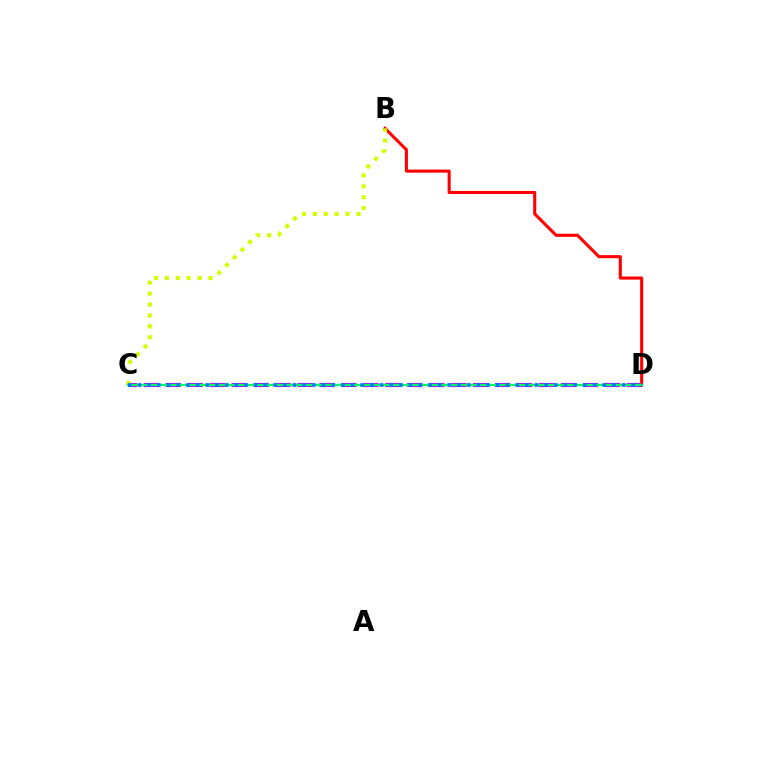{('C', 'D'): [{'color': '#b900ff', 'line_style': 'dashed', 'thickness': 2.98}, {'color': '#00ff5c', 'line_style': 'solid', 'thickness': 1.67}, {'color': '#0074ff', 'line_style': 'dotted', 'thickness': 2.63}], ('B', 'D'): [{'color': '#ff0000', 'line_style': 'solid', 'thickness': 2.22}], ('B', 'C'): [{'color': '#d1ff00', 'line_style': 'dotted', 'thickness': 2.96}]}